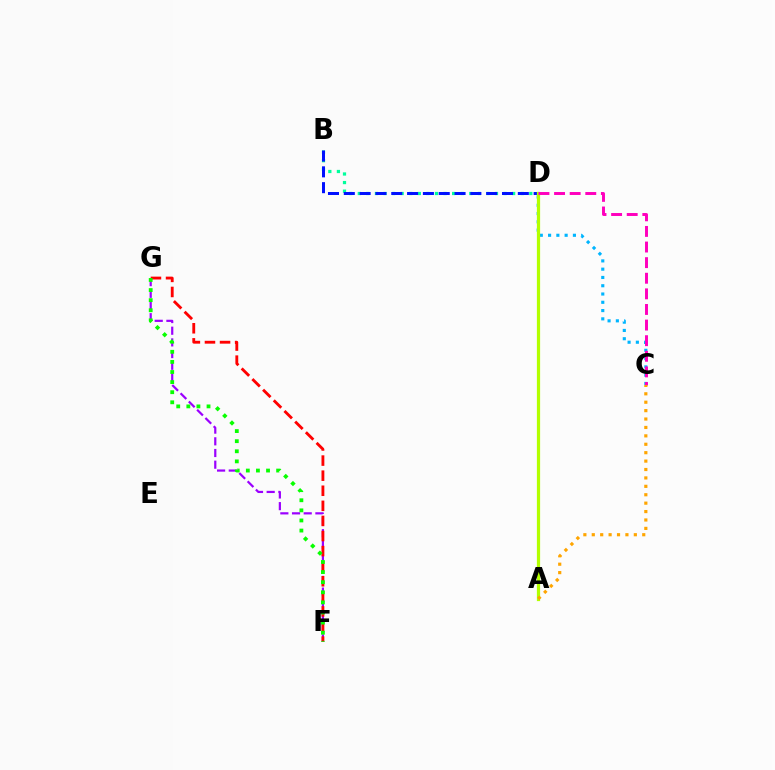{('B', 'D'): [{'color': '#00ff9d', 'line_style': 'dotted', 'thickness': 2.33}, {'color': '#0010ff', 'line_style': 'dashed', 'thickness': 2.15}], ('C', 'D'): [{'color': '#00b5ff', 'line_style': 'dotted', 'thickness': 2.25}, {'color': '#ff00bd', 'line_style': 'dashed', 'thickness': 2.12}], ('F', 'G'): [{'color': '#9b00ff', 'line_style': 'dashed', 'thickness': 1.59}, {'color': '#ff0000', 'line_style': 'dashed', 'thickness': 2.05}, {'color': '#08ff00', 'line_style': 'dotted', 'thickness': 2.74}], ('A', 'D'): [{'color': '#b3ff00', 'line_style': 'solid', 'thickness': 2.32}], ('A', 'C'): [{'color': '#ffa500', 'line_style': 'dotted', 'thickness': 2.29}]}